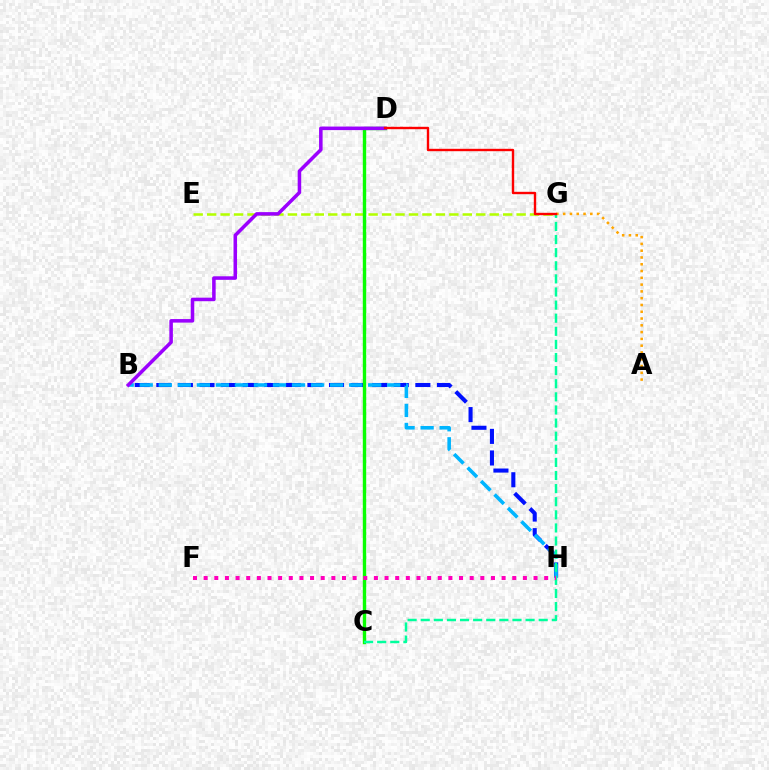{('E', 'G'): [{'color': '#b3ff00', 'line_style': 'dashed', 'thickness': 1.83}], ('B', 'H'): [{'color': '#0010ff', 'line_style': 'dashed', 'thickness': 2.93}, {'color': '#00b5ff', 'line_style': 'dashed', 'thickness': 2.59}], ('C', 'D'): [{'color': '#08ff00', 'line_style': 'solid', 'thickness': 2.44}], ('C', 'G'): [{'color': '#00ff9d', 'line_style': 'dashed', 'thickness': 1.78}], ('A', 'G'): [{'color': '#ffa500', 'line_style': 'dotted', 'thickness': 1.84}], ('B', 'D'): [{'color': '#9b00ff', 'line_style': 'solid', 'thickness': 2.54}], ('F', 'H'): [{'color': '#ff00bd', 'line_style': 'dotted', 'thickness': 2.89}], ('D', 'G'): [{'color': '#ff0000', 'line_style': 'solid', 'thickness': 1.72}]}